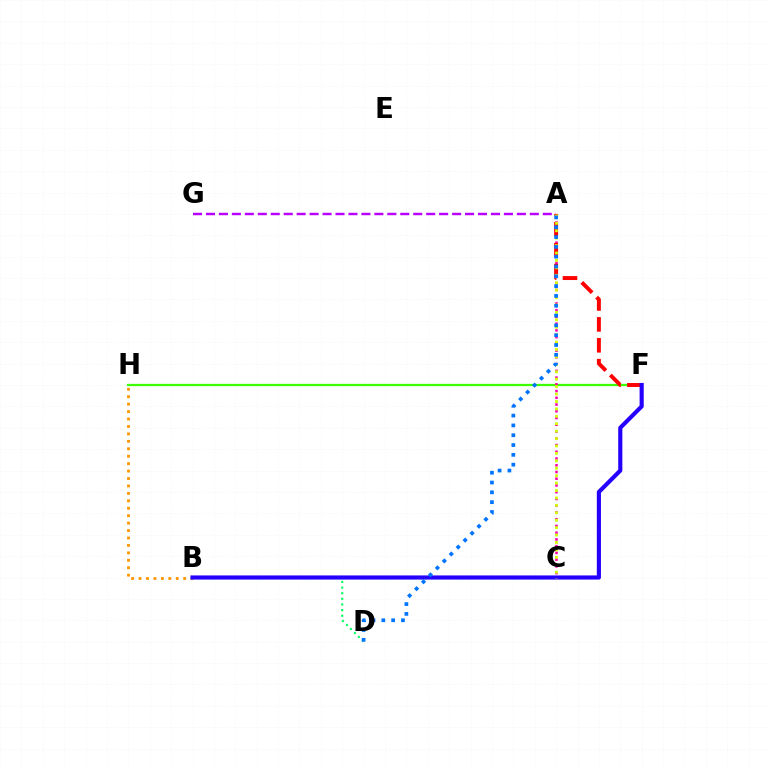{('B', 'H'): [{'color': '#ff9400', 'line_style': 'dotted', 'thickness': 2.02}], ('F', 'H'): [{'color': '#3dff00', 'line_style': 'solid', 'thickness': 1.64}], ('B', 'D'): [{'color': '#00ff5c', 'line_style': 'dotted', 'thickness': 1.53}], ('A', 'G'): [{'color': '#b900ff', 'line_style': 'dashed', 'thickness': 1.76}], ('A', 'C'): [{'color': '#ff00ac', 'line_style': 'dotted', 'thickness': 1.83}, {'color': '#d1ff00', 'line_style': 'dotted', 'thickness': 2.02}], ('A', 'F'): [{'color': '#ff0000', 'line_style': 'dashed', 'thickness': 2.84}], ('B', 'C'): [{'color': '#00fff6', 'line_style': 'dashed', 'thickness': 1.59}], ('B', 'F'): [{'color': '#2500ff', 'line_style': 'solid', 'thickness': 2.98}], ('A', 'D'): [{'color': '#0074ff', 'line_style': 'dotted', 'thickness': 2.67}]}